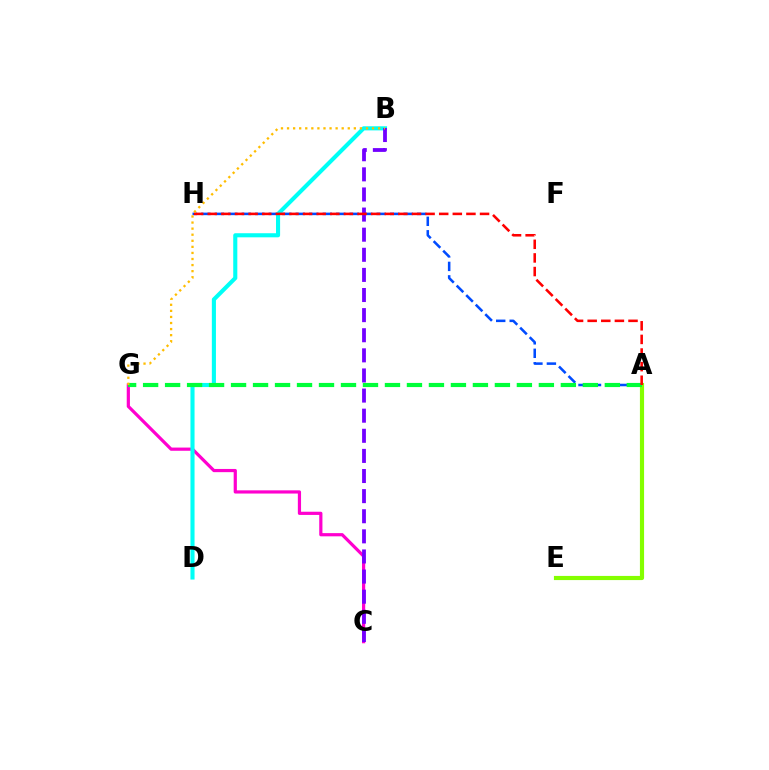{('C', 'G'): [{'color': '#ff00cf', 'line_style': 'solid', 'thickness': 2.31}], ('A', 'H'): [{'color': '#004bff', 'line_style': 'dashed', 'thickness': 1.83}, {'color': '#ff0000', 'line_style': 'dashed', 'thickness': 1.85}], ('A', 'E'): [{'color': '#84ff00', 'line_style': 'solid', 'thickness': 2.99}], ('B', 'D'): [{'color': '#00fff6', 'line_style': 'solid', 'thickness': 2.95}], ('A', 'G'): [{'color': '#00ff39', 'line_style': 'dashed', 'thickness': 2.99}], ('B', 'C'): [{'color': '#7200ff', 'line_style': 'dashed', 'thickness': 2.73}], ('B', 'G'): [{'color': '#ffbd00', 'line_style': 'dotted', 'thickness': 1.65}]}